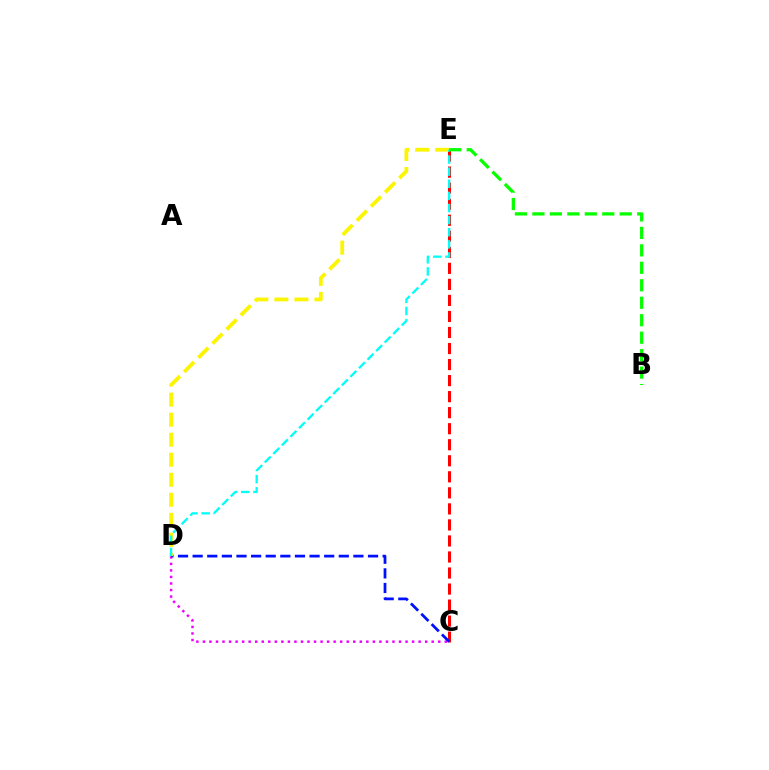{('C', 'D'): [{'color': '#ee00ff', 'line_style': 'dotted', 'thickness': 1.78}, {'color': '#0010ff', 'line_style': 'dashed', 'thickness': 1.99}], ('C', 'E'): [{'color': '#ff0000', 'line_style': 'dashed', 'thickness': 2.18}], ('D', 'E'): [{'color': '#fcf500', 'line_style': 'dashed', 'thickness': 2.72}, {'color': '#00fff6', 'line_style': 'dashed', 'thickness': 1.65}], ('B', 'E'): [{'color': '#08ff00', 'line_style': 'dashed', 'thickness': 2.37}]}